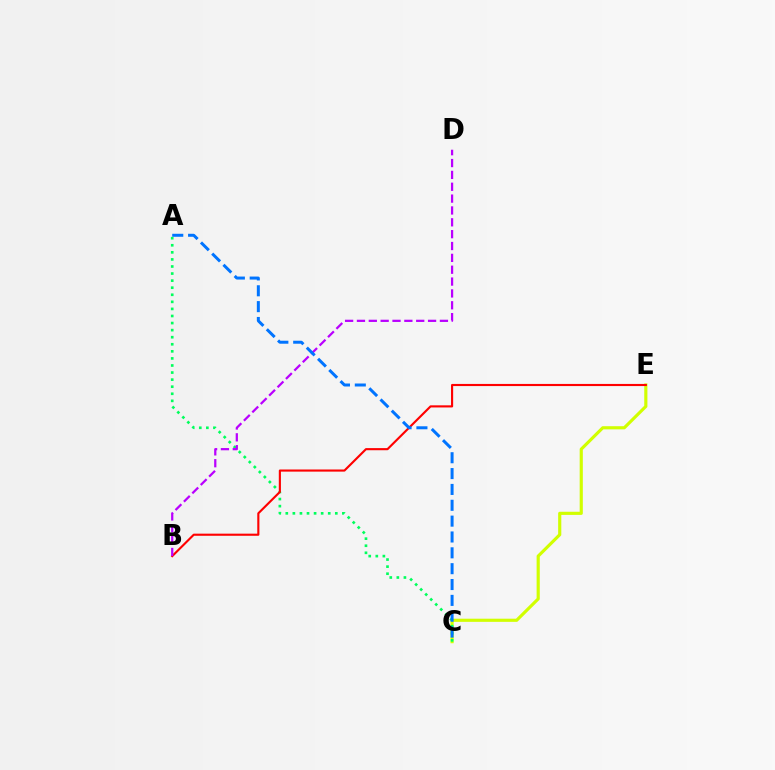{('C', 'E'): [{'color': '#d1ff00', 'line_style': 'solid', 'thickness': 2.27}], ('A', 'C'): [{'color': '#00ff5c', 'line_style': 'dotted', 'thickness': 1.92}, {'color': '#0074ff', 'line_style': 'dashed', 'thickness': 2.15}], ('B', 'E'): [{'color': '#ff0000', 'line_style': 'solid', 'thickness': 1.53}], ('B', 'D'): [{'color': '#b900ff', 'line_style': 'dashed', 'thickness': 1.61}]}